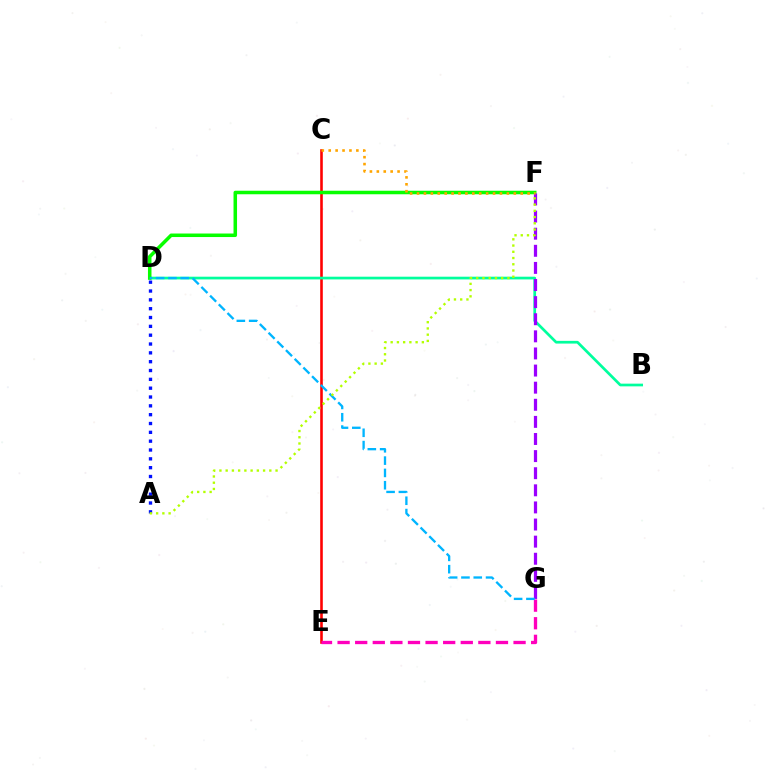{('C', 'E'): [{'color': '#ff0000', 'line_style': 'solid', 'thickness': 1.87}], ('A', 'D'): [{'color': '#0010ff', 'line_style': 'dotted', 'thickness': 2.4}], ('E', 'G'): [{'color': '#ff00bd', 'line_style': 'dashed', 'thickness': 2.39}], ('B', 'D'): [{'color': '#00ff9d', 'line_style': 'solid', 'thickness': 1.95}], ('D', 'F'): [{'color': '#08ff00', 'line_style': 'solid', 'thickness': 2.54}], ('F', 'G'): [{'color': '#9b00ff', 'line_style': 'dashed', 'thickness': 2.32}], ('D', 'G'): [{'color': '#00b5ff', 'line_style': 'dashed', 'thickness': 1.67}], ('A', 'F'): [{'color': '#b3ff00', 'line_style': 'dotted', 'thickness': 1.69}], ('C', 'F'): [{'color': '#ffa500', 'line_style': 'dotted', 'thickness': 1.88}]}